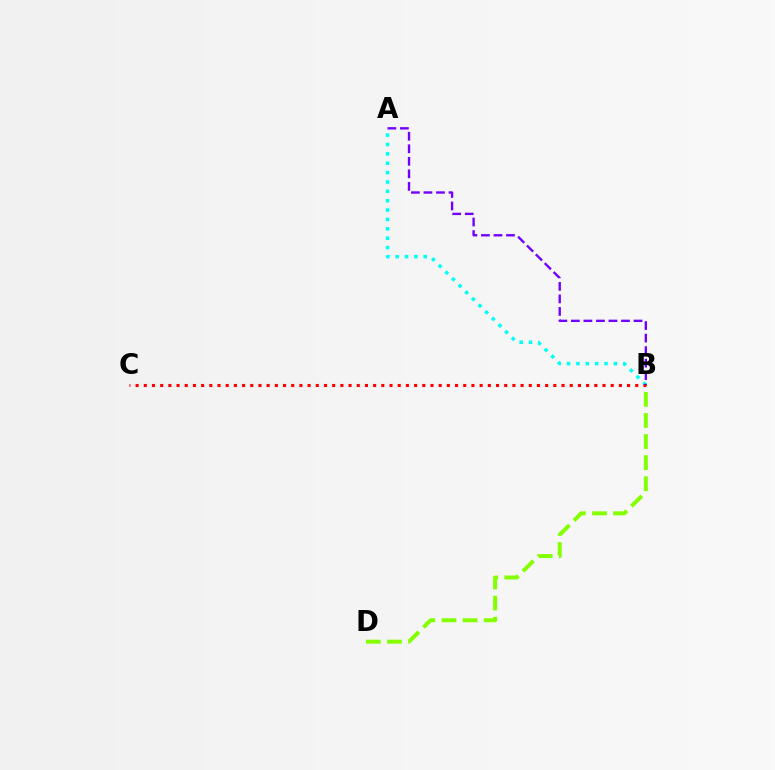{('B', 'D'): [{'color': '#84ff00', 'line_style': 'dashed', 'thickness': 2.87}], ('A', 'B'): [{'color': '#00fff6', 'line_style': 'dotted', 'thickness': 2.55}, {'color': '#7200ff', 'line_style': 'dashed', 'thickness': 1.7}], ('B', 'C'): [{'color': '#ff0000', 'line_style': 'dotted', 'thickness': 2.23}]}